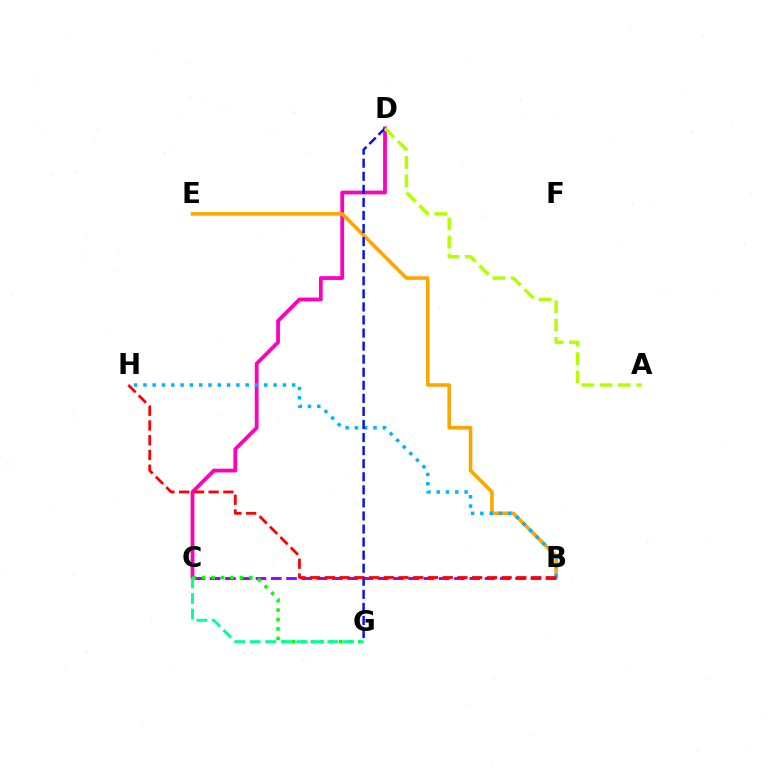{('C', 'D'): [{'color': '#ff00bd', 'line_style': 'solid', 'thickness': 2.72}], ('B', 'E'): [{'color': '#ffa500', 'line_style': 'solid', 'thickness': 2.58}], ('B', 'H'): [{'color': '#00b5ff', 'line_style': 'dotted', 'thickness': 2.53}, {'color': '#ff0000', 'line_style': 'dashed', 'thickness': 2.0}], ('B', 'C'): [{'color': '#9b00ff', 'line_style': 'dashed', 'thickness': 2.07}], ('D', 'G'): [{'color': '#0010ff', 'line_style': 'dashed', 'thickness': 1.77}], ('C', 'G'): [{'color': '#08ff00', 'line_style': 'dotted', 'thickness': 2.56}, {'color': '#00ff9d', 'line_style': 'dashed', 'thickness': 2.11}], ('A', 'D'): [{'color': '#b3ff00', 'line_style': 'dashed', 'thickness': 2.49}]}